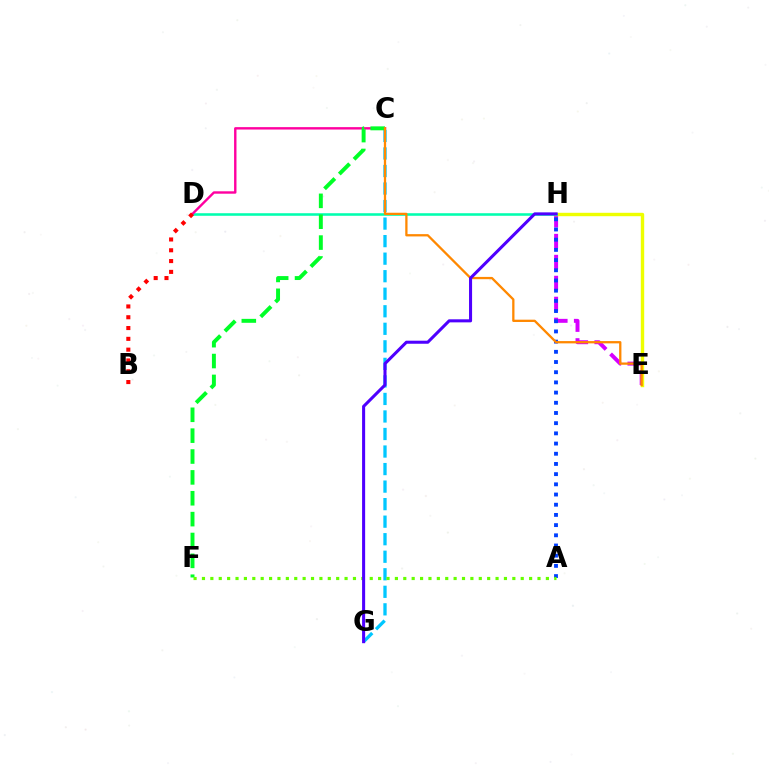{('E', 'H'): [{'color': '#d600ff', 'line_style': 'dashed', 'thickness': 2.85}, {'color': '#eeff00', 'line_style': 'solid', 'thickness': 2.45}], ('D', 'H'): [{'color': '#00ffaf', 'line_style': 'solid', 'thickness': 1.84}], ('C', 'G'): [{'color': '#00c7ff', 'line_style': 'dashed', 'thickness': 2.38}], ('C', 'D'): [{'color': '#ff00a0', 'line_style': 'solid', 'thickness': 1.73}], ('C', 'F'): [{'color': '#00ff27', 'line_style': 'dashed', 'thickness': 2.83}], ('A', 'H'): [{'color': '#003fff', 'line_style': 'dotted', 'thickness': 2.77}], ('C', 'E'): [{'color': '#ff8800', 'line_style': 'solid', 'thickness': 1.65}], ('A', 'F'): [{'color': '#66ff00', 'line_style': 'dotted', 'thickness': 2.28}], ('G', 'H'): [{'color': '#4f00ff', 'line_style': 'solid', 'thickness': 2.2}], ('B', 'D'): [{'color': '#ff0000', 'line_style': 'dotted', 'thickness': 2.93}]}